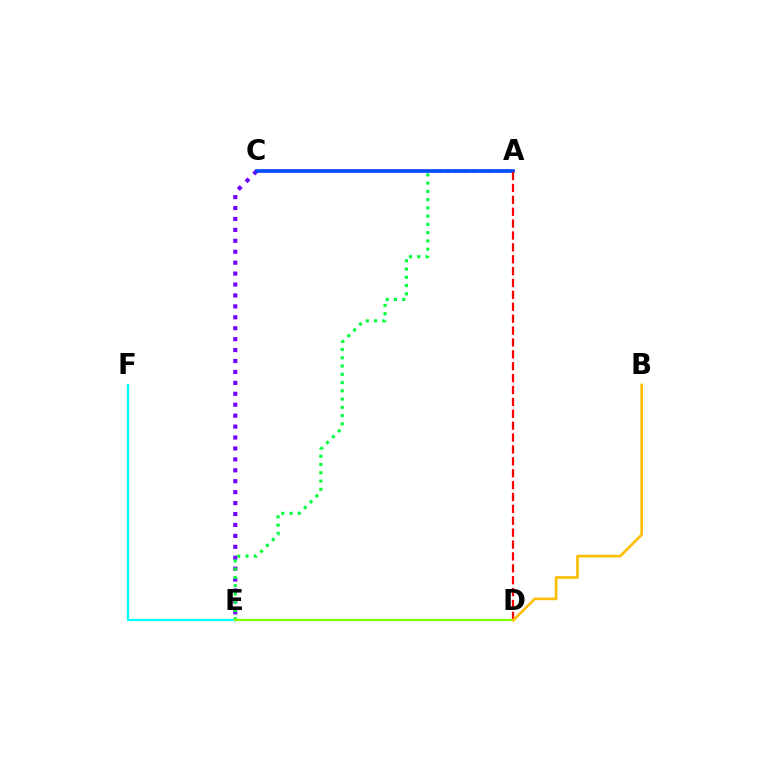{('A', 'C'): [{'color': '#ff00cf', 'line_style': 'dotted', 'thickness': 1.67}, {'color': '#004bff', 'line_style': 'solid', 'thickness': 2.63}], ('C', 'E'): [{'color': '#7200ff', 'line_style': 'dotted', 'thickness': 2.97}], ('A', 'E'): [{'color': '#00ff39', 'line_style': 'dotted', 'thickness': 2.24}], ('E', 'F'): [{'color': '#00fff6', 'line_style': 'solid', 'thickness': 1.62}], ('A', 'D'): [{'color': '#ff0000', 'line_style': 'dashed', 'thickness': 1.61}], ('D', 'E'): [{'color': '#84ff00', 'line_style': 'solid', 'thickness': 1.7}], ('B', 'D'): [{'color': '#ffbd00', 'line_style': 'solid', 'thickness': 1.9}]}